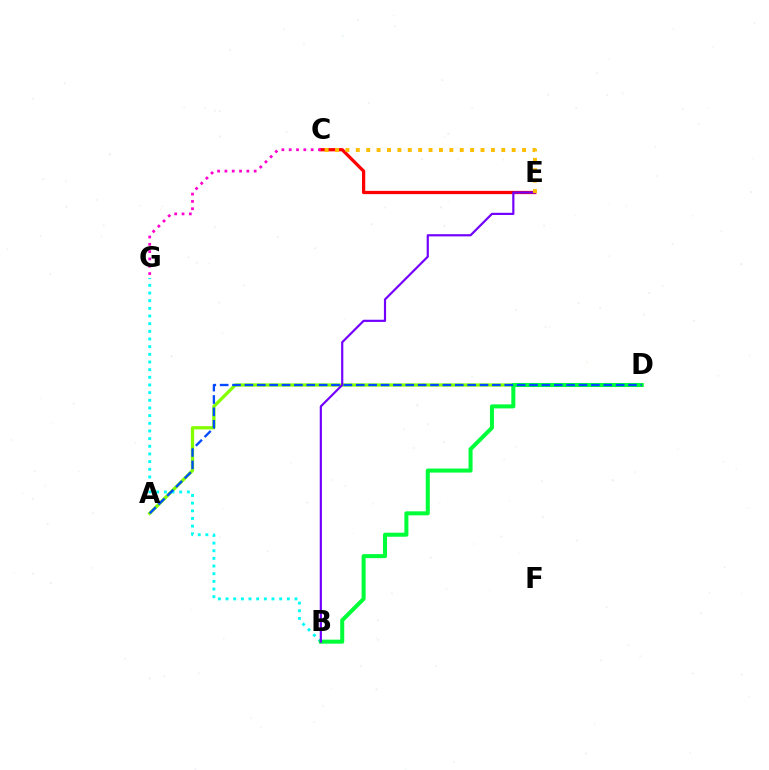{('C', 'E'): [{'color': '#ff0000', 'line_style': 'solid', 'thickness': 2.34}, {'color': '#ffbd00', 'line_style': 'dotted', 'thickness': 2.82}], ('C', 'G'): [{'color': '#ff00cf', 'line_style': 'dotted', 'thickness': 1.99}], ('A', 'D'): [{'color': '#84ff00', 'line_style': 'solid', 'thickness': 2.35}, {'color': '#004bff', 'line_style': 'dashed', 'thickness': 1.68}], ('B', 'G'): [{'color': '#00fff6', 'line_style': 'dotted', 'thickness': 2.08}], ('B', 'D'): [{'color': '#00ff39', 'line_style': 'solid', 'thickness': 2.9}], ('B', 'E'): [{'color': '#7200ff', 'line_style': 'solid', 'thickness': 1.57}]}